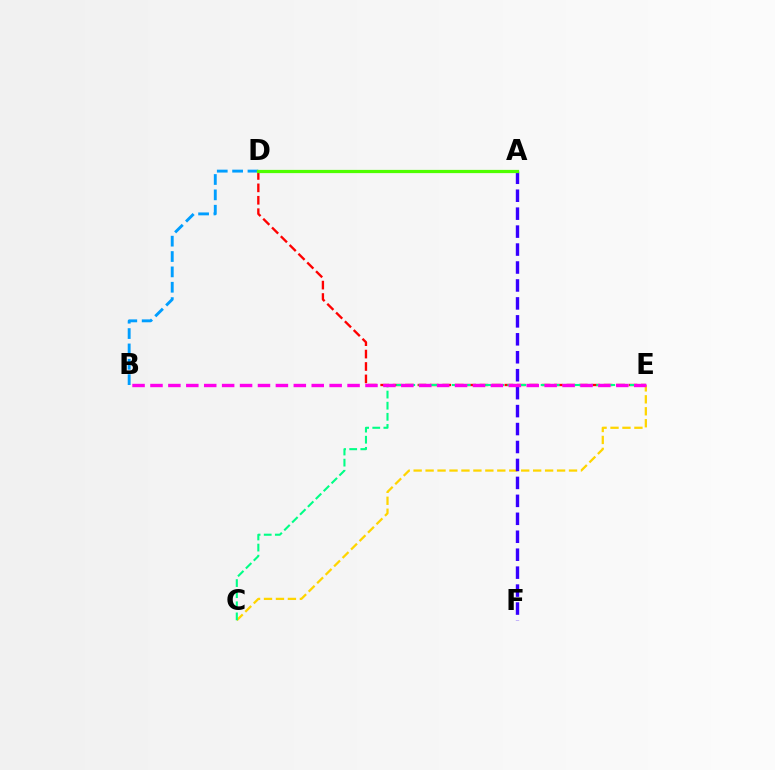{('D', 'E'): [{'color': '#ff0000', 'line_style': 'dashed', 'thickness': 1.69}], ('C', 'E'): [{'color': '#ffd500', 'line_style': 'dashed', 'thickness': 1.62}, {'color': '#00ff86', 'line_style': 'dashed', 'thickness': 1.51}], ('A', 'F'): [{'color': '#3700ff', 'line_style': 'dashed', 'thickness': 2.44}], ('B', 'E'): [{'color': '#ff00ed', 'line_style': 'dashed', 'thickness': 2.43}], ('B', 'D'): [{'color': '#009eff', 'line_style': 'dashed', 'thickness': 2.09}], ('A', 'D'): [{'color': '#4fff00', 'line_style': 'solid', 'thickness': 2.33}]}